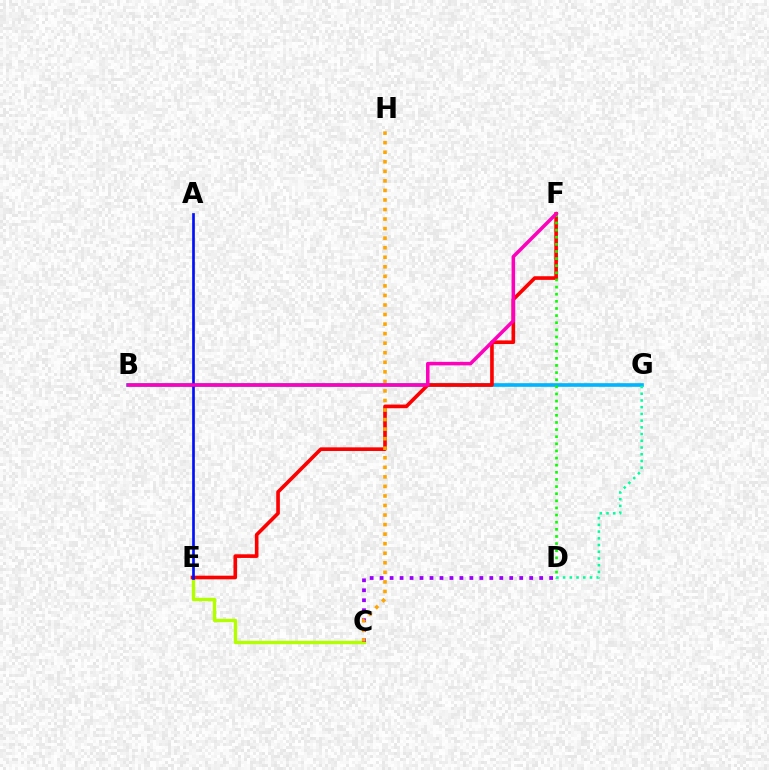{('B', 'G'): [{'color': '#00b5ff', 'line_style': 'solid', 'thickness': 2.63}], ('C', 'E'): [{'color': '#b3ff00', 'line_style': 'solid', 'thickness': 2.43}], ('E', 'F'): [{'color': '#ff0000', 'line_style': 'solid', 'thickness': 2.62}], ('C', 'D'): [{'color': '#9b00ff', 'line_style': 'dotted', 'thickness': 2.71}], ('D', 'F'): [{'color': '#08ff00', 'line_style': 'dotted', 'thickness': 1.94}], ('A', 'E'): [{'color': '#0010ff', 'line_style': 'solid', 'thickness': 1.93}], ('D', 'G'): [{'color': '#00ff9d', 'line_style': 'dotted', 'thickness': 1.83}], ('C', 'H'): [{'color': '#ffa500', 'line_style': 'dotted', 'thickness': 2.59}], ('B', 'F'): [{'color': '#ff00bd', 'line_style': 'solid', 'thickness': 2.53}]}